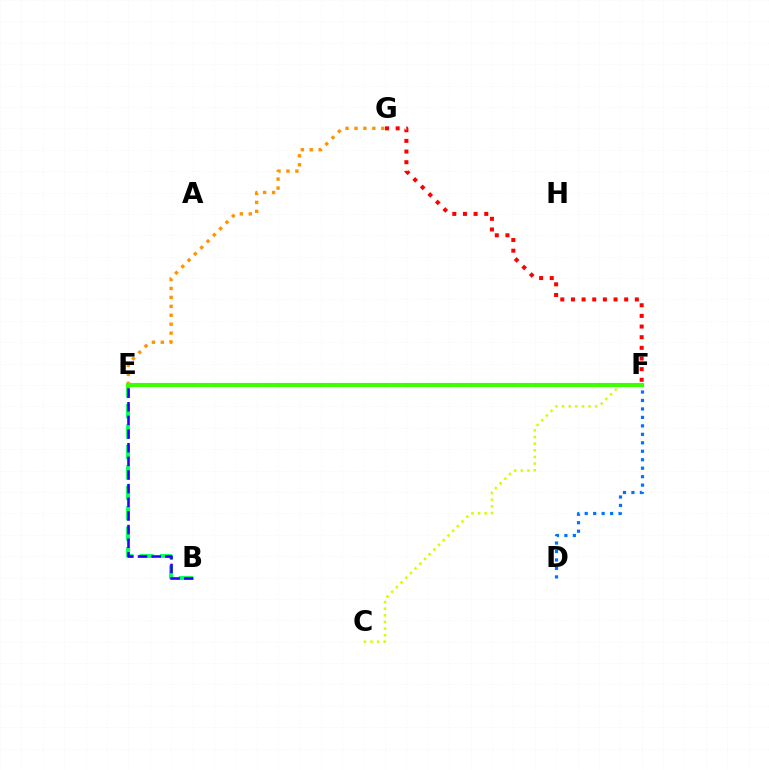{('E', 'G'): [{'color': '#ff9400', 'line_style': 'dotted', 'thickness': 2.43}], ('C', 'F'): [{'color': '#d1ff00', 'line_style': 'dotted', 'thickness': 1.8}], ('E', 'F'): [{'color': '#b900ff', 'line_style': 'dotted', 'thickness': 1.94}, {'color': '#00fff6', 'line_style': 'dotted', 'thickness': 1.67}, {'color': '#ff00ac', 'line_style': 'solid', 'thickness': 1.85}, {'color': '#3dff00', 'line_style': 'solid', 'thickness': 2.97}], ('B', 'E'): [{'color': '#00ff5c', 'line_style': 'dashed', 'thickness': 2.77}, {'color': '#2500ff', 'line_style': 'dashed', 'thickness': 1.85}], ('F', 'G'): [{'color': '#ff0000', 'line_style': 'dotted', 'thickness': 2.89}], ('D', 'F'): [{'color': '#0074ff', 'line_style': 'dotted', 'thickness': 2.3}]}